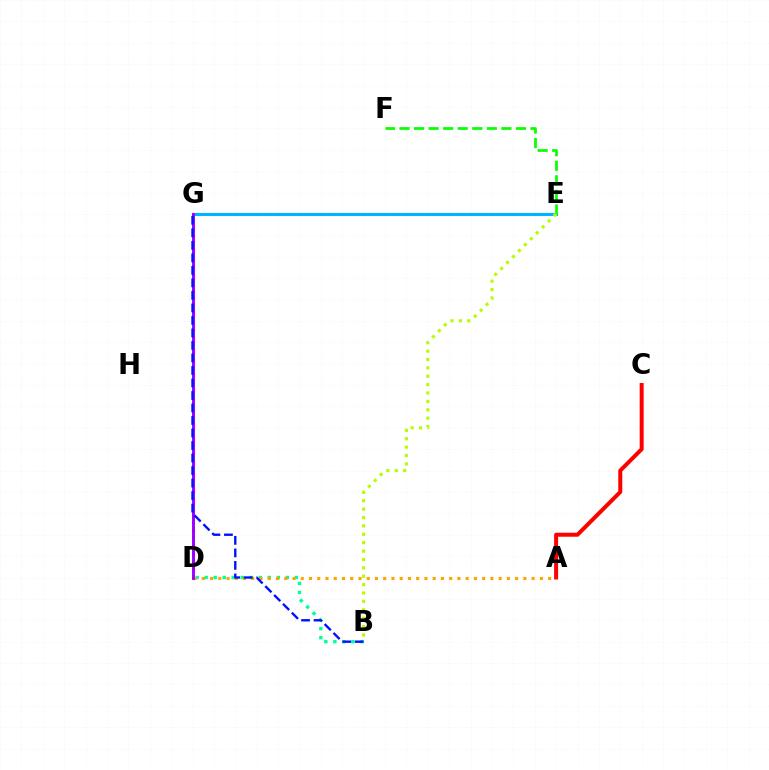{('D', 'G'): [{'color': '#ff00bd', 'line_style': 'dotted', 'thickness': 2.1}, {'color': '#9b00ff', 'line_style': 'solid', 'thickness': 2.11}], ('B', 'D'): [{'color': '#00ff9d', 'line_style': 'dotted', 'thickness': 2.45}], ('E', 'G'): [{'color': '#00b5ff', 'line_style': 'solid', 'thickness': 2.23}], ('E', 'F'): [{'color': '#08ff00', 'line_style': 'dashed', 'thickness': 1.98}], ('A', 'C'): [{'color': '#ff0000', 'line_style': 'solid', 'thickness': 2.88}], ('A', 'D'): [{'color': '#ffa500', 'line_style': 'dotted', 'thickness': 2.24}], ('B', 'E'): [{'color': '#b3ff00', 'line_style': 'dotted', 'thickness': 2.28}], ('B', 'G'): [{'color': '#0010ff', 'line_style': 'dashed', 'thickness': 1.7}]}